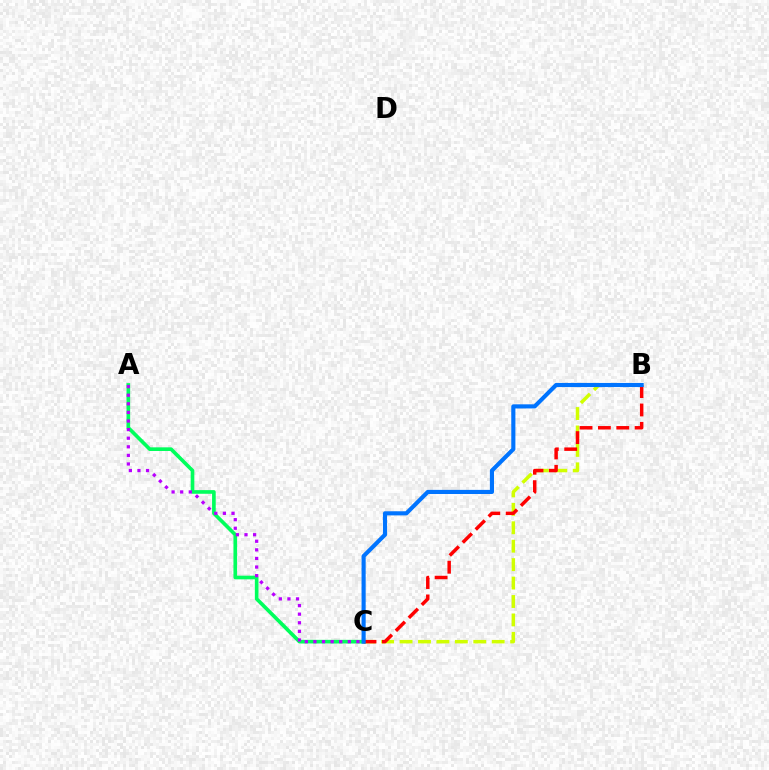{('B', 'C'): [{'color': '#d1ff00', 'line_style': 'dashed', 'thickness': 2.5}, {'color': '#ff0000', 'line_style': 'dashed', 'thickness': 2.49}, {'color': '#0074ff', 'line_style': 'solid', 'thickness': 2.97}], ('A', 'C'): [{'color': '#00ff5c', 'line_style': 'solid', 'thickness': 2.63}, {'color': '#b900ff', 'line_style': 'dotted', 'thickness': 2.34}]}